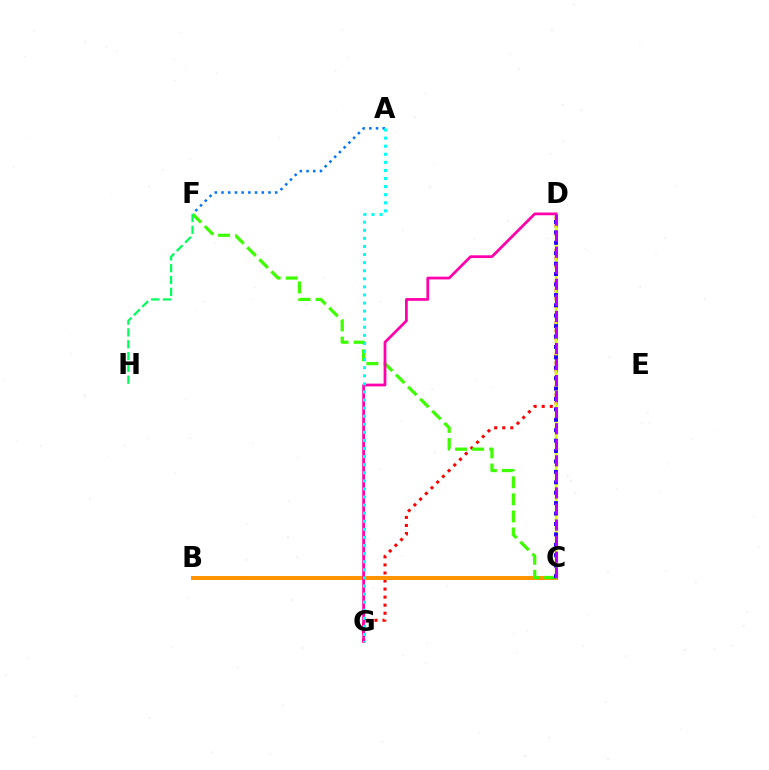{('A', 'F'): [{'color': '#0074ff', 'line_style': 'dotted', 'thickness': 1.82}], ('D', 'G'): [{'color': '#ff0000', 'line_style': 'dotted', 'thickness': 2.19}, {'color': '#ff00ac', 'line_style': 'solid', 'thickness': 1.98}], ('B', 'C'): [{'color': '#ff9400', 'line_style': 'solid', 'thickness': 2.89}], ('C', 'D'): [{'color': '#d1ff00', 'line_style': 'solid', 'thickness': 1.75}, {'color': '#2500ff', 'line_style': 'dotted', 'thickness': 2.83}, {'color': '#b900ff', 'line_style': 'dashed', 'thickness': 2.18}], ('C', 'F'): [{'color': '#3dff00', 'line_style': 'dashed', 'thickness': 2.32}], ('A', 'G'): [{'color': '#00fff6', 'line_style': 'dotted', 'thickness': 2.2}], ('F', 'H'): [{'color': '#00ff5c', 'line_style': 'dashed', 'thickness': 1.6}]}